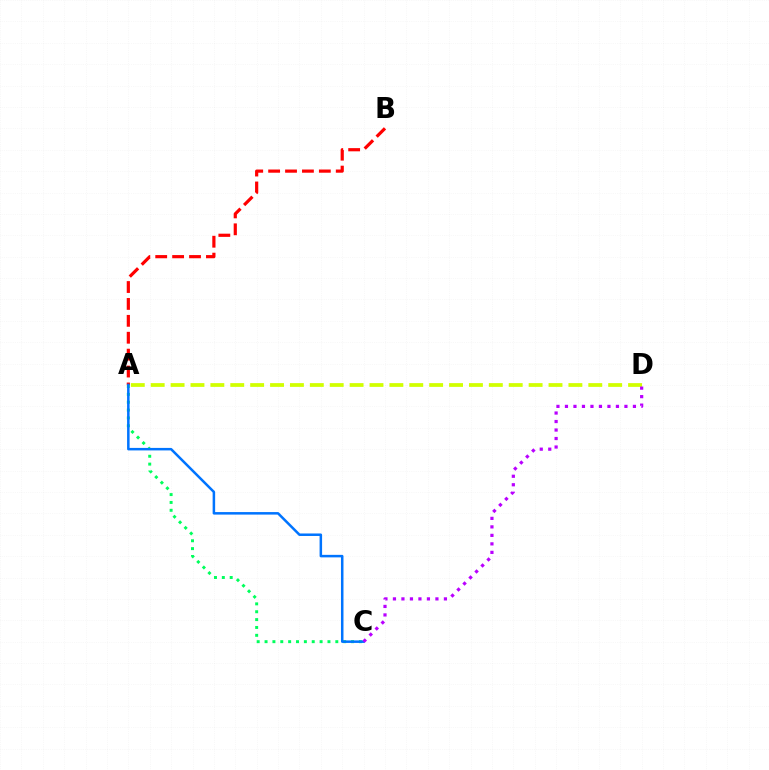{('A', 'C'): [{'color': '#00ff5c', 'line_style': 'dotted', 'thickness': 2.14}, {'color': '#0074ff', 'line_style': 'solid', 'thickness': 1.81}], ('A', 'D'): [{'color': '#d1ff00', 'line_style': 'dashed', 'thickness': 2.7}], ('A', 'B'): [{'color': '#ff0000', 'line_style': 'dashed', 'thickness': 2.3}], ('C', 'D'): [{'color': '#b900ff', 'line_style': 'dotted', 'thickness': 2.31}]}